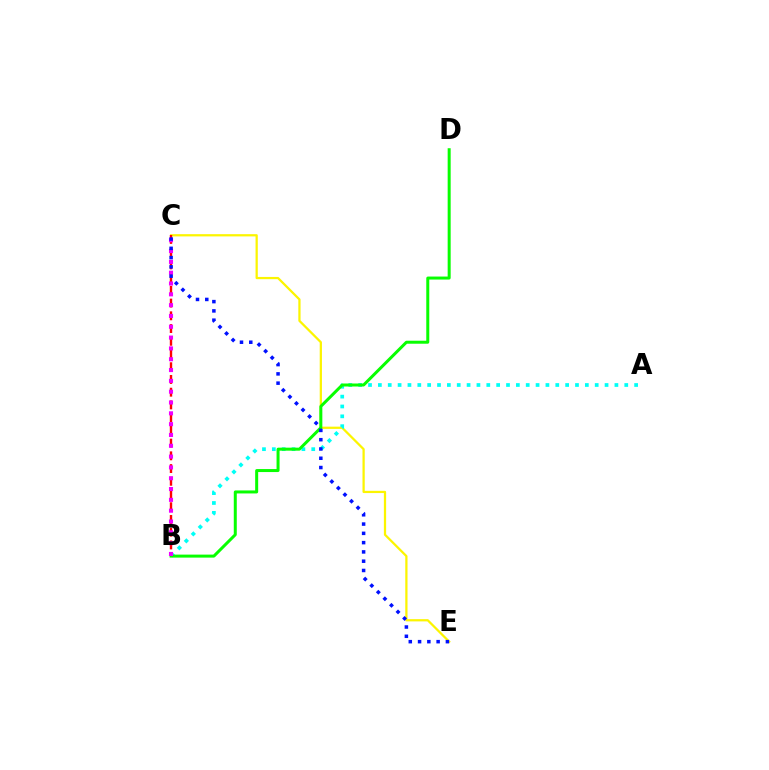{('C', 'E'): [{'color': '#fcf500', 'line_style': 'solid', 'thickness': 1.62}, {'color': '#0010ff', 'line_style': 'dotted', 'thickness': 2.52}], ('A', 'B'): [{'color': '#00fff6', 'line_style': 'dotted', 'thickness': 2.68}], ('B', 'C'): [{'color': '#ff0000', 'line_style': 'dashed', 'thickness': 1.73}, {'color': '#ee00ff', 'line_style': 'dotted', 'thickness': 2.94}], ('B', 'D'): [{'color': '#08ff00', 'line_style': 'solid', 'thickness': 2.16}]}